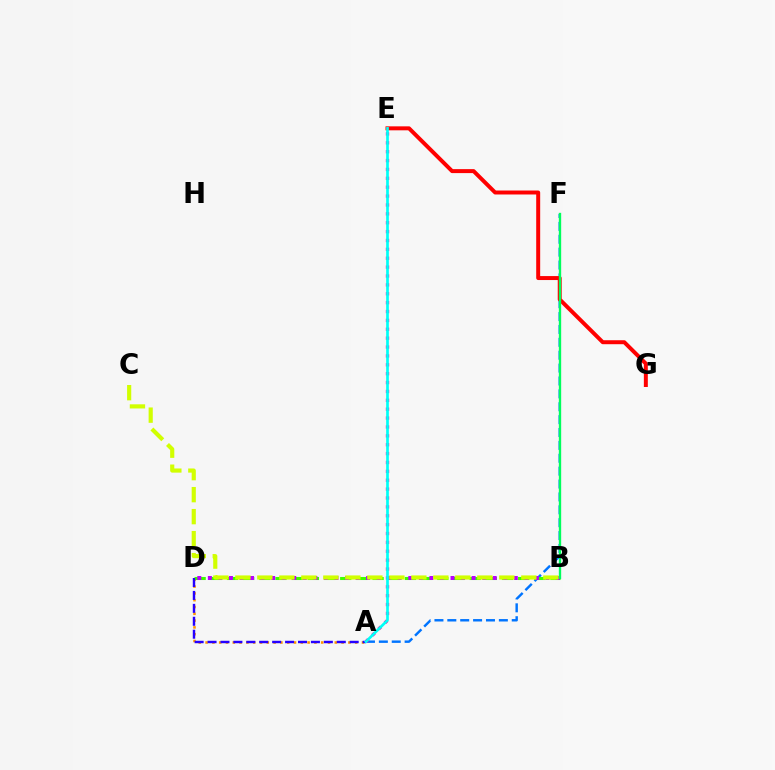{('A', 'F'): [{'color': '#0074ff', 'line_style': 'dashed', 'thickness': 1.75}], ('A', 'E'): [{'color': '#ff00ac', 'line_style': 'dotted', 'thickness': 2.41}, {'color': '#00fff6', 'line_style': 'solid', 'thickness': 1.93}], ('A', 'D'): [{'color': '#ff9400', 'line_style': 'dotted', 'thickness': 1.85}, {'color': '#2500ff', 'line_style': 'dashed', 'thickness': 1.76}], ('B', 'D'): [{'color': '#3dff00', 'line_style': 'dashed', 'thickness': 2.2}, {'color': '#b900ff', 'line_style': 'dotted', 'thickness': 2.87}], ('E', 'G'): [{'color': '#ff0000', 'line_style': 'solid', 'thickness': 2.86}], ('B', 'F'): [{'color': '#00ff5c', 'line_style': 'solid', 'thickness': 1.68}], ('B', 'C'): [{'color': '#d1ff00', 'line_style': 'dashed', 'thickness': 2.99}]}